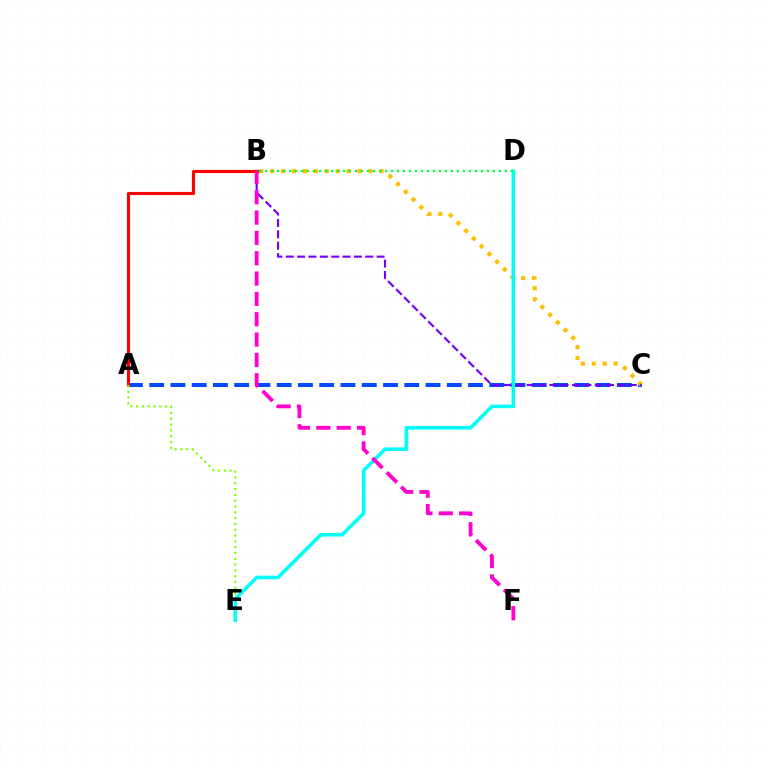{('A', 'C'): [{'color': '#004bff', 'line_style': 'dashed', 'thickness': 2.89}], ('B', 'C'): [{'color': '#ffbd00', 'line_style': 'dotted', 'thickness': 2.97}, {'color': '#7200ff', 'line_style': 'dashed', 'thickness': 1.54}], ('A', 'B'): [{'color': '#ff0000', 'line_style': 'solid', 'thickness': 2.26}], ('A', 'E'): [{'color': '#84ff00', 'line_style': 'dotted', 'thickness': 1.58}], ('D', 'E'): [{'color': '#00fff6', 'line_style': 'solid', 'thickness': 2.58}], ('B', 'D'): [{'color': '#00ff39', 'line_style': 'dotted', 'thickness': 1.63}], ('B', 'F'): [{'color': '#ff00cf', 'line_style': 'dashed', 'thickness': 2.76}]}